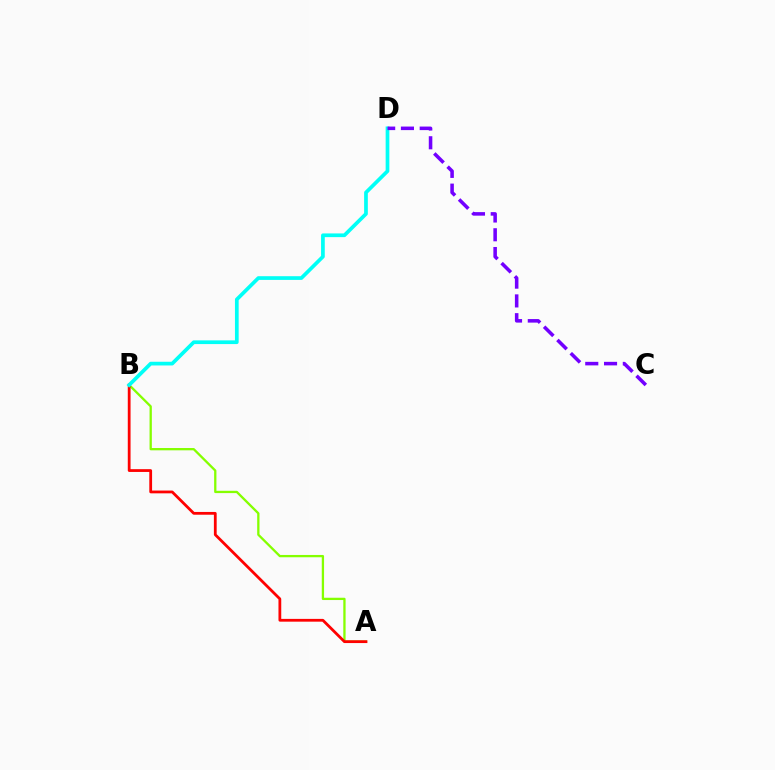{('A', 'B'): [{'color': '#84ff00', 'line_style': 'solid', 'thickness': 1.65}, {'color': '#ff0000', 'line_style': 'solid', 'thickness': 2.0}], ('B', 'D'): [{'color': '#00fff6', 'line_style': 'solid', 'thickness': 2.67}], ('C', 'D'): [{'color': '#7200ff', 'line_style': 'dashed', 'thickness': 2.55}]}